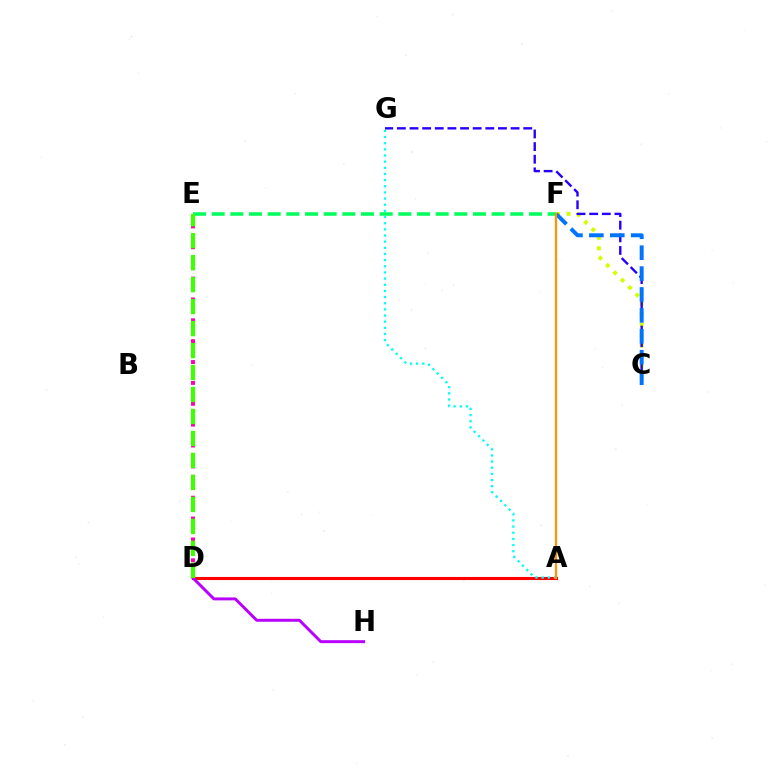{('A', 'D'): [{'color': '#ff0000', 'line_style': 'solid', 'thickness': 2.23}], ('D', 'H'): [{'color': '#b900ff', 'line_style': 'solid', 'thickness': 2.13}], ('A', 'G'): [{'color': '#00fff6', 'line_style': 'dotted', 'thickness': 1.67}], ('C', 'F'): [{'color': '#d1ff00', 'line_style': 'dotted', 'thickness': 2.84}, {'color': '#0074ff', 'line_style': 'dashed', 'thickness': 2.84}], ('C', 'G'): [{'color': '#2500ff', 'line_style': 'dashed', 'thickness': 1.72}], ('E', 'F'): [{'color': '#00ff5c', 'line_style': 'dashed', 'thickness': 2.54}], ('D', 'E'): [{'color': '#ff00ac', 'line_style': 'dotted', 'thickness': 2.83}, {'color': '#3dff00', 'line_style': 'dashed', 'thickness': 2.99}], ('A', 'F'): [{'color': '#ff9400', 'line_style': 'solid', 'thickness': 1.62}]}